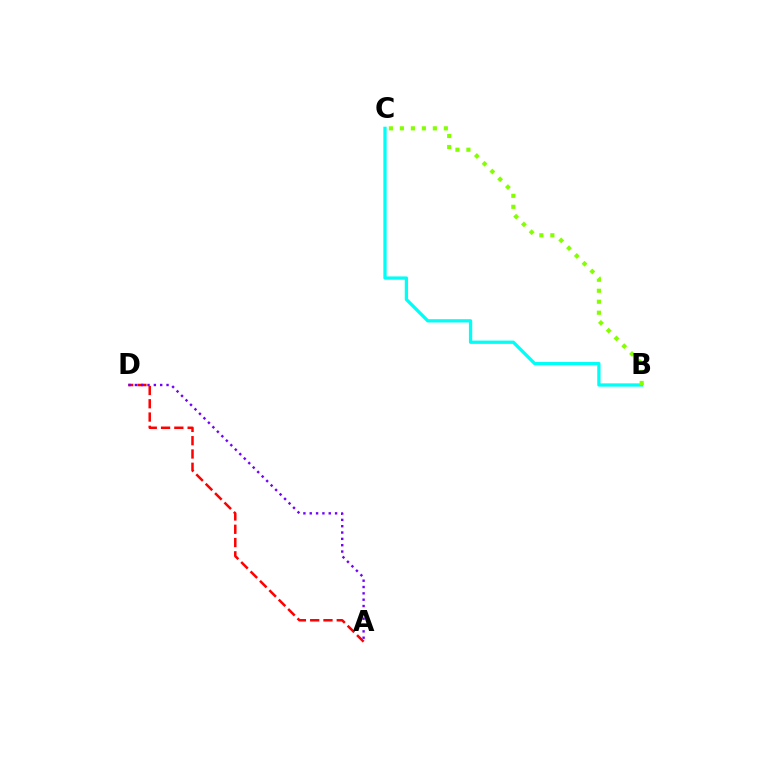{('B', 'C'): [{'color': '#00fff6', 'line_style': 'solid', 'thickness': 2.36}, {'color': '#84ff00', 'line_style': 'dotted', 'thickness': 2.99}], ('A', 'D'): [{'color': '#ff0000', 'line_style': 'dashed', 'thickness': 1.8}, {'color': '#7200ff', 'line_style': 'dotted', 'thickness': 1.72}]}